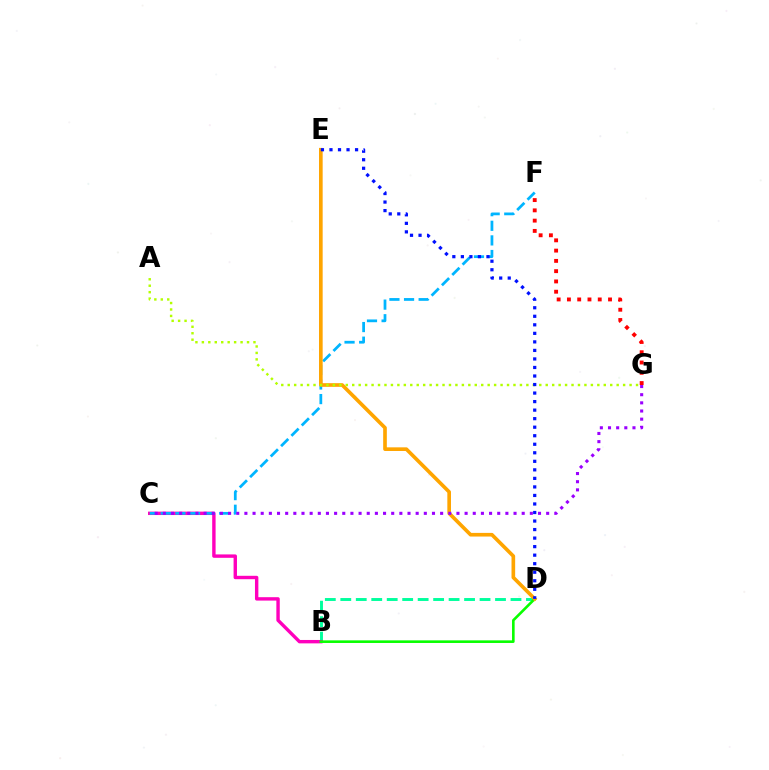{('B', 'D'): [{'color': '#00ff9d', 'line_style': 'dashed', 'thickness': 2.1}, {'color': '#08ff00', 'line_style': 'solid', 'thickness': 1.88}], ('B', 'C'): [{'color': '#ff00bd', 'line_style': 'solid', 'thickness': 2.45}], ('C', 'F'): [{'color': '#00b5ff', 'line_style': 'dashed', 'thickness': 1.98}], ('D', 'E'): [{'color': '#ffa500', 'line_style': 'solid', 'thickness': 2.63}, {'color': '#0010ff', 'line_style': 'dotted', 'thickness': 2.32}], ('A', 'G'): [{'color': '#b3ff00', 'line_style': 'dotted', 'thickness': 1.75}], ('F', 'G'): [{'color': '#ff0000', 'line_style': 'dotted', 'thickness': 2.79}], ('C', 'G'): [{'color': '#9b00ff', 'line_style': 'dotted', 'thickness': 2.22}]}